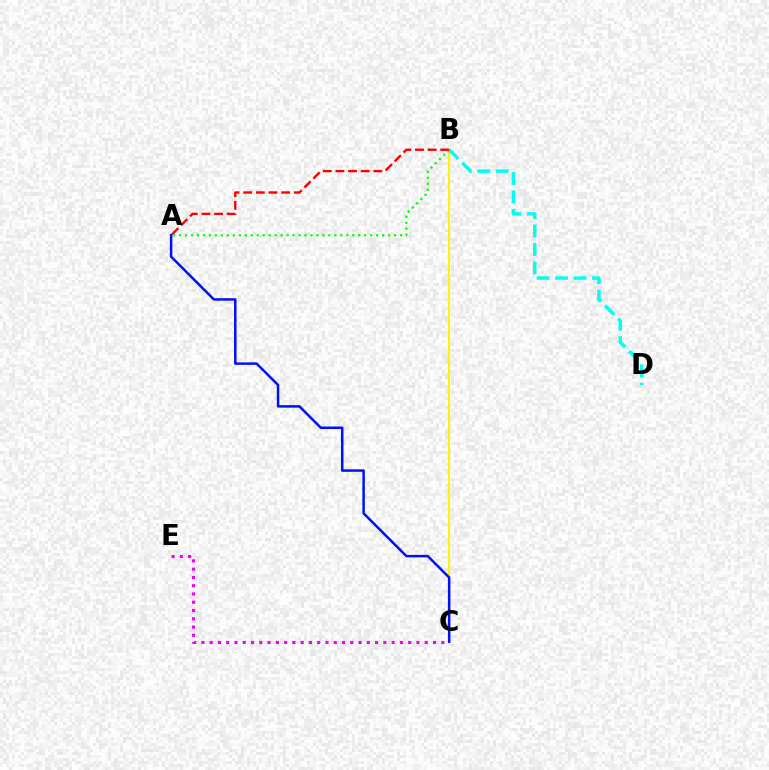{('B', 'C'): [{'color': '#fcf500', 'line_style': 'solid', 'thickness': 1.52}], ('A', 'B'): [{'color': '#08ff00', 'line_style': 'dotted', 'thickness': 1.62}, {'color': '#ff0000', 'line_style': 'dashed', 'thickness': 1.72}], ('A', 'C'): [{'color': '#0010ff', 'line_style': 'solid', 'thickness': 1.8}], ('B', 'D'): [{'color': '#00fff6', 'line_style': 'dashed', 'thickness': 2.51}], ('C', 'E'): [{'color': '#ee00ff', 'line_style': 'dotted', 'thickness': 2.25}]}